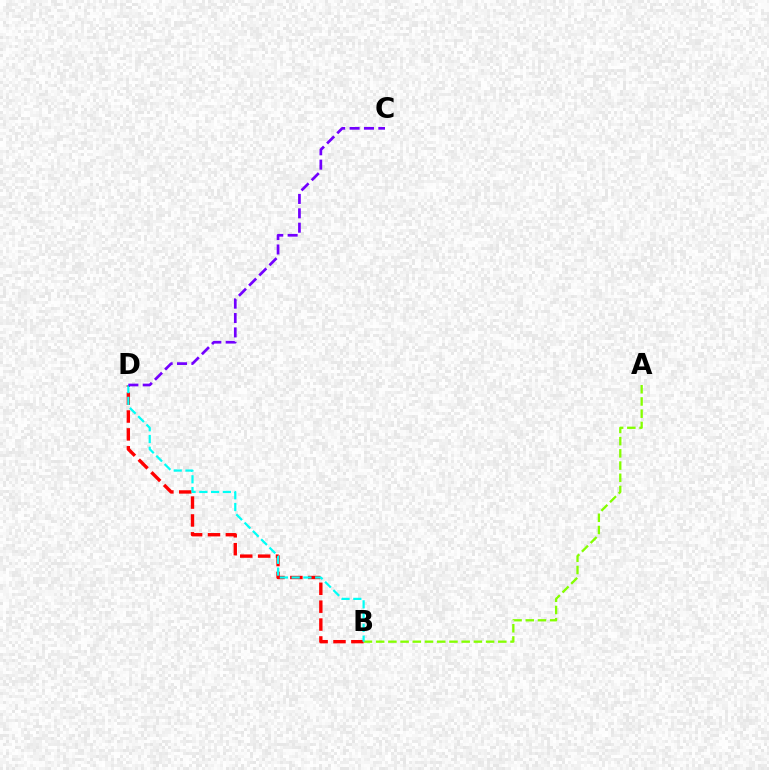{('A', 'B'): [{'color': '#84ff00', 'line_style': 'dashed', 'thickness': 1.66}], ('B', 'D'): [{'color': '#ff0000', 'line_style': 'dashed', 'thickness': 2.43}, {'color': '#00fff6', 'line_style': 'dashed', 'thickness': 1.6}], ('C', 'D'): [{'color': '#7200ff', 'line_style': 'dashed', 'thickness': 1.95}]}